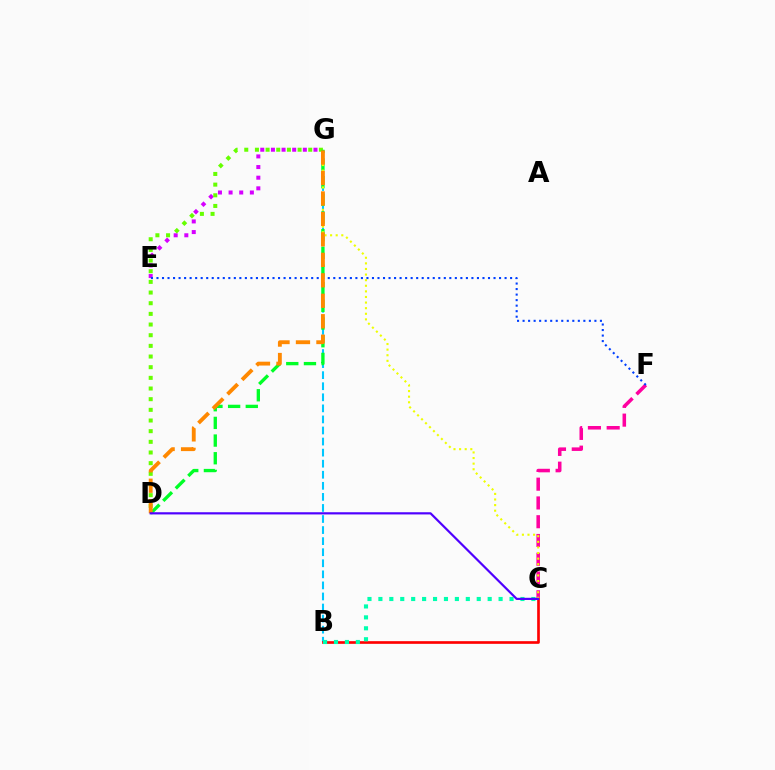{('E', 'G'): [{'color': '#d600ff', 'line_style': 'dotted', 'thickness': 2.89}], ('D', 'G'): [{'color': '#66ff00', 'line_style': 'dotted', 'thickness': 2.9}, {'color': '#00ff27', 'line_style': 'dashed', 'thickness': 2.4}, {'color': '#ff8800', 'line_style': 'dashed', 'thickness': 2.78}], ('B', 'G'): [{'color': '#00c7ff', 'line_style': 'dashed', 'thickness': 1.5}], ('C', 'F'): [{'color': '#ff00a0', 'line_style': 'dashed', 'thickness': 2.55}], ('B', 'C'): [{'color': '#ff0000', 'line_style': 'solid', 'thickness': 1.92}, {'color': '#00ffaf', 'line_style': 'dotted', 'thickness': 2.97}], ('C', 'G'): [{'color': '#eeff00', 'line_style': 'dotted', 'thickness': 1.52}], ('E', 'F'): [{'color': '#003fff', 'line_style': 'dotted', 'thickness': 1.5}], ('C', 'D'): [{'color': '#4f00ff', 'line_style': 'solid', 'thickness': 1.58}]}